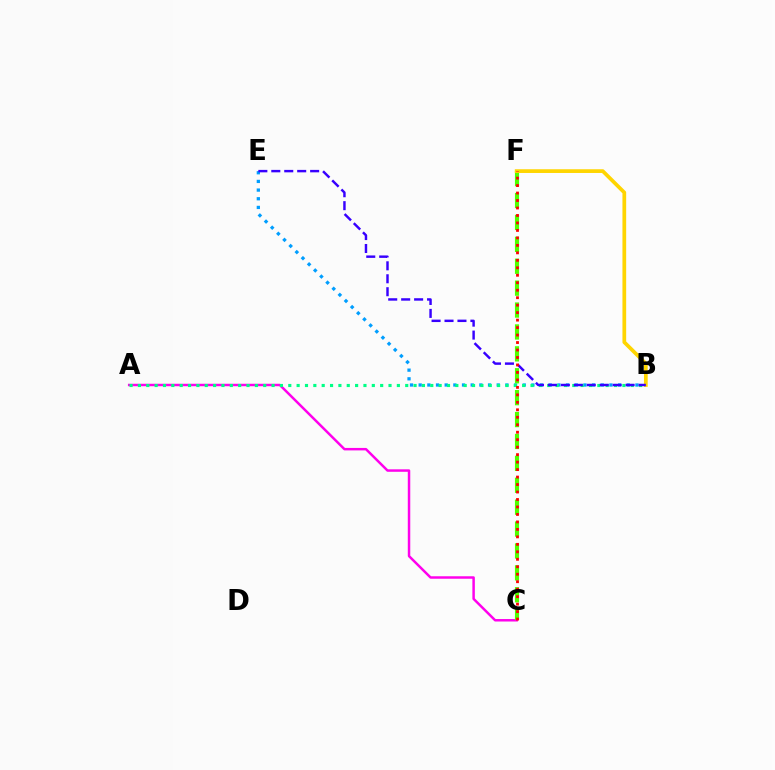{('B', 'E'): [{'color': '#009eff', 'line_style': 'dotted', 'thickness': 2.36}, {'color': '#3700ff', 'line_style': 'dashed', 'thickness': 1.76}], ('A', 'C'): [{'color': '#ff00ed', 'line_style': 'solid', 'thickness': 1.78}], ('C', 'F'): [{'color': '#4fff00', 'line_style': 'dashed', 'thickness': 2.98}, {'color': '#ff0000', 'line_style': 'dotted', 'thickness': 2.03}], ('B', 'F'): [{'color': '#ffd500', 'line_style': 'solid', 'thickness': 2.68}], ('A', 'B'): [{'color': '#00ff86', 'line_style': 'dotted', 'thickness': 2.27}]}